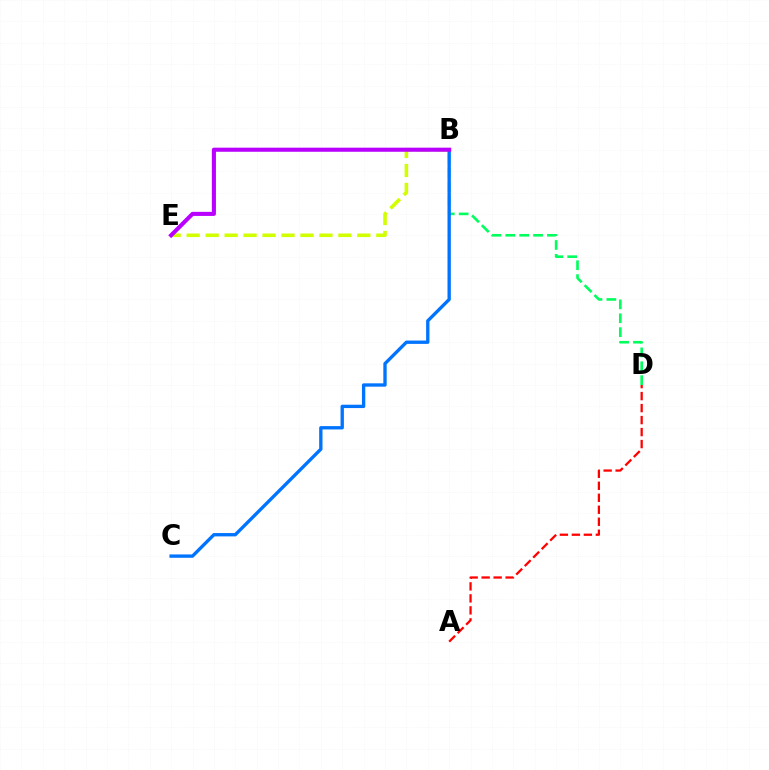{('B', 'D'): [{'color': '#00ff5c', 'line_style': 'dashed', 'thickness': 1.89}], ('B', 'E'): [{'color': '#d1ff00', 'line_style': 'dashed', 'thickness': 2.58}, {'color': '#b900ff', 'line_style': 'solid', 'thickness': 2.94}], ('B', 'C'): [{'color': '#0074ff', 'line_style': 'solid', 'thickness': 2.4}], ('A', 'D'): [{'color': '#ff0000', 'line_style': 'dashed', 'thickness': 1.63}]}